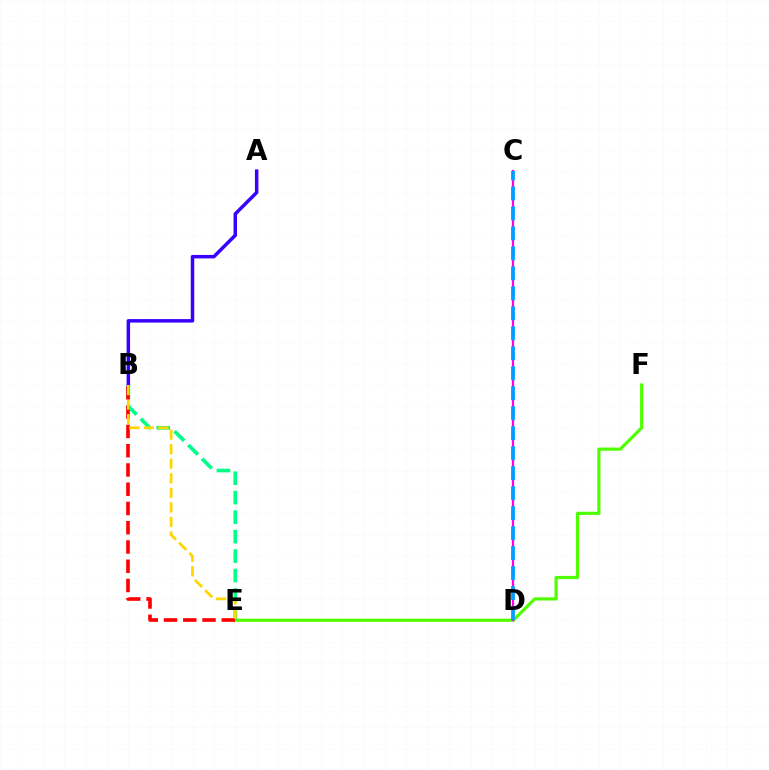{('E', 'F'): [{'color': '#4fff00', 'line_style': 'solid', 'thickness': 2.29}], ('C', 'D'): [{'color': '#ff00ed', 'line_style': 'solid', 'thickness': 1.61}, {'color': '#009eff', 'line_style': 'dashed', 'thickness': 2.71}], ('B', 'E'): [{'color': '#00ff86', 'line_style': 'dashed', 'thickness': 2.64}, {'color': '#ff0000', 'line_style': 'dashed', 'thickness': 2.62}, {'color': '#ffd500', 'line_style': 'dashed', 'thickness': 1.98}], ('A', 'B'): [{'color': '#3700ff', 'line_style': 'solid', 'thickness': 2.5}]}